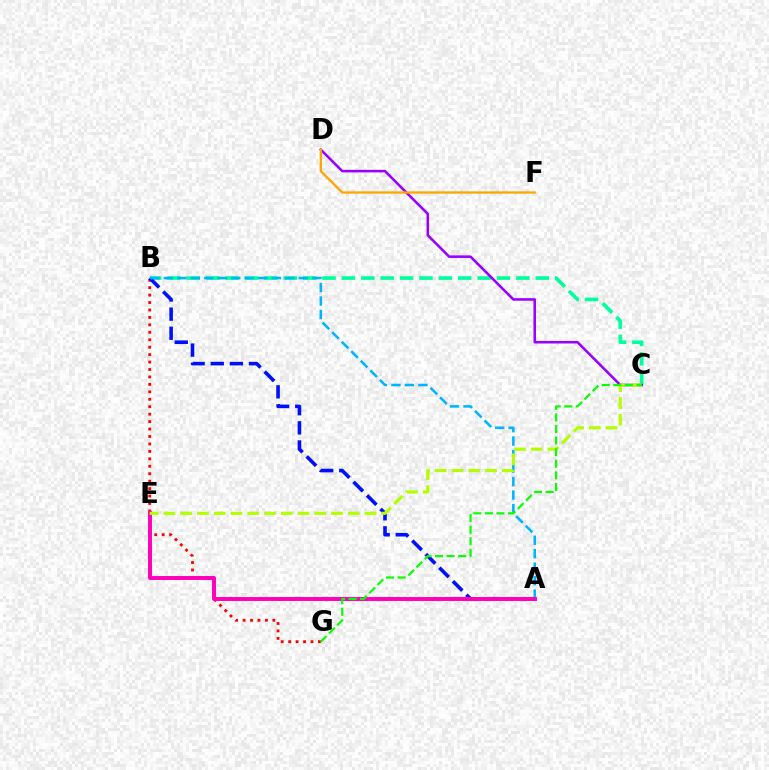{('B', 'G'): [{'color': '#ff0000', 'line_style': 'dotted', 'thickness': 2.02}], ('B', 'C'): [{'color': '#00ff9d', 'line_style': 'dashed', 'thickness': 2.63}], ('C', 'D'): [{'color': '#9b00ff', 'line_style': 'solid', 'thickness': 1.84}], ('A', 'B'): [{'color': '#0010ff', 'line_style': 'dashed', 'thickness': 2.6}, {'color': '#00b5ff', 'line_style': 'dashed', 'thickness': 1.83}], ('A', 'E'): [{'color': '#ff00bd', 'line_style': 'solid', 'thickness': 2.85}], ('D', 'F'): [{'color': '#ffa500', 'line_style': 'solid', 'thickness': 1.64}], ('C', 'E'): [{'color': '#b3ff00', 'line_style': 'dashed', 'thickness': 2.28}], ('C', 'G'): [{'color': '#08ff00', 'line_style': 'dashed', 'thickness': 1.57}]}